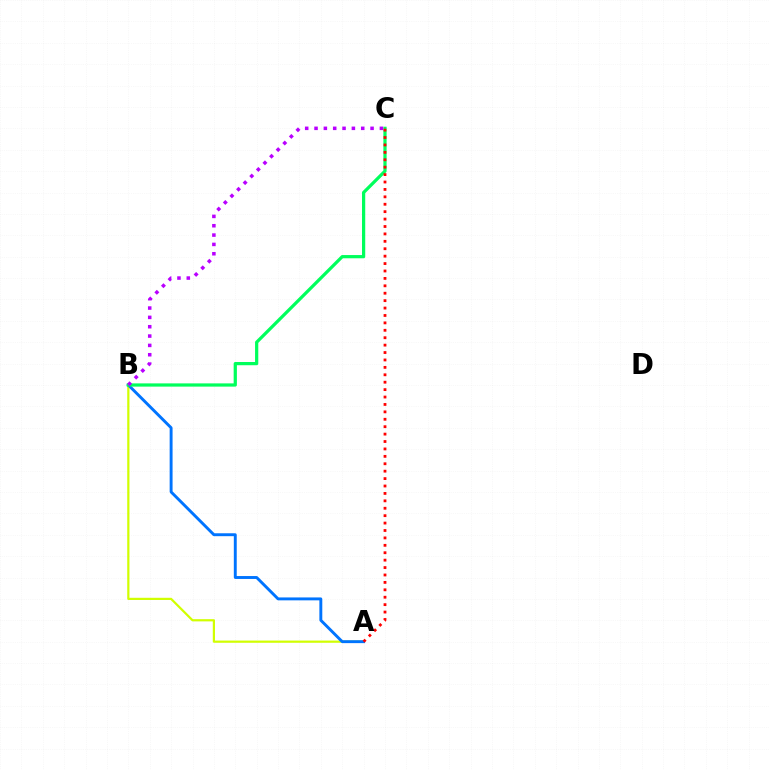{('A', 'B'): [{'color': '#d1ff00', 'line_style': 'solid', 'thickness': 1.59}, {'color': '#0074ff', 'line_style': 'solid', 'thickness': 2.1}], ('B', 'C'): [{'color': '#00ff5c', 'line_style': 'solid', 'thickness': 2.33}, {'color': '#b900ff', 'line_style': 'dotted', 'thickness': 2.54}], ('A', 'C'): [{'color': '#ff0000', 'line_style': 'dotted', 'thickness': 2.01}]}